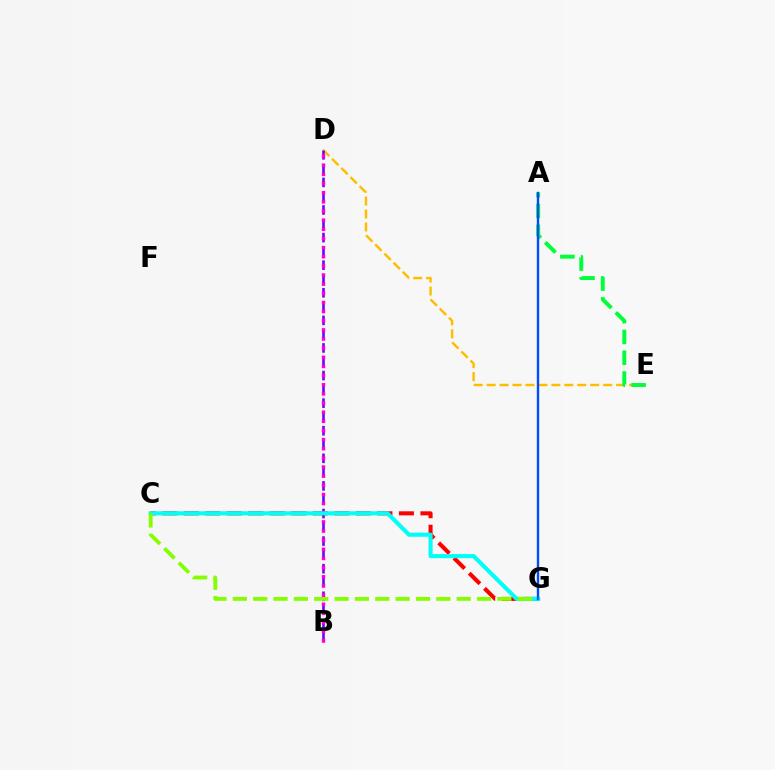{('D', 'E'): [{'color': '#ffbd00', 'line_style': 'dashed', 'thickness': 1.76}], ('C', 'G'): [{'color': '#ff0000', 'line_style': 'dashed', 'thickness': 2.92}, {'color': '#00fff6', 'line_style': 'solid', 'thickness': 2.96}, {'color': '#84ff00', 'line_style': 'dashed', 'thickness': 2.76}], ('B', 'D'): [{'color': '#7200ff', 'line_style': 'dashed', 'thickness': 1.87}, {'color': '#ff00cf', 'line_style': 'dotted', 'thickness': 2.48}], ('A', 'E'): [{'color': '#00ff39', 'line_style': 'dashed', 'thickness': 2.82}], ('A', 'G'): [{'color': '#004bff', 'line_style': 'solid', 'thickness': 1.71}]}